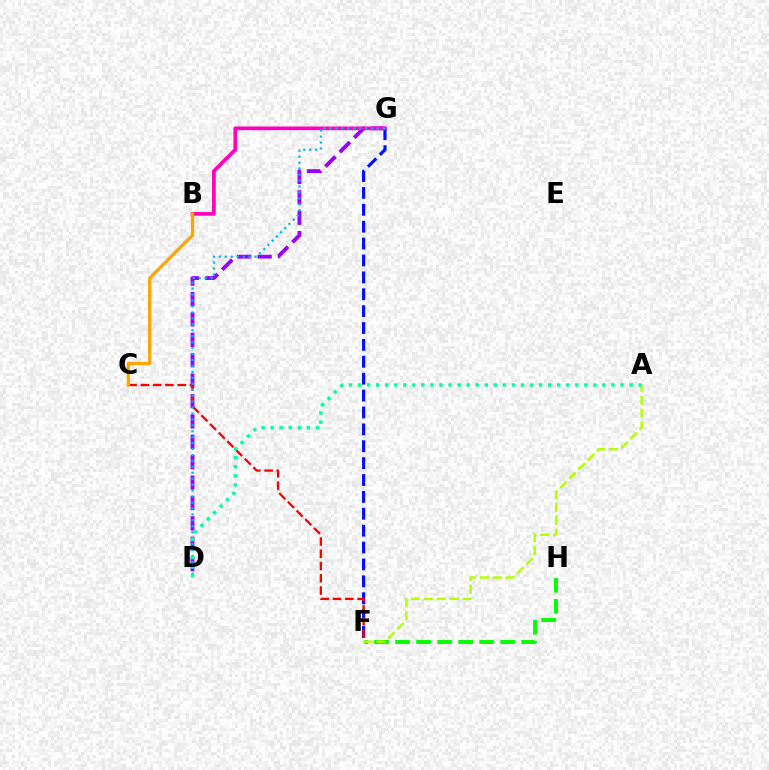{('D', 'G'): [{'color': '#9b00ff', 'line_style': 'dashed', 'thickness': 2.77}, {'color': '#00b5ff', 'line_style': 'dotted', 'thickness': 1.61}], ('F', 'H'): [{'color': '#08ff00', 'line_style': 'dashed', 'thickness': 2.85}], ('F', 'G'): [{'color': '#0010ff', 'line_style': 'dashed', 'thickness': 2.29}], ('B', 'G'): [{'color': '#ff00bd', 'line_style': 'solid', 'thickness': 2.66}], ('C', 'F'): [{'color': '#ff0000', 'line_style': 'dashed', 'thickness': 1.67}], ('A', 'F'): [{'color': '#b3ff00', 'line_style': 'dashed', 'thickness': 1.76}], ('A', 'D'): [{'color': '#00ff9d', 'line_style': 'dotted', 'thickness': 2.46}], ('B', 'C'): [{'color': '#ffa500', 'line_style': 'solid', 'thickness': 2.36}]}